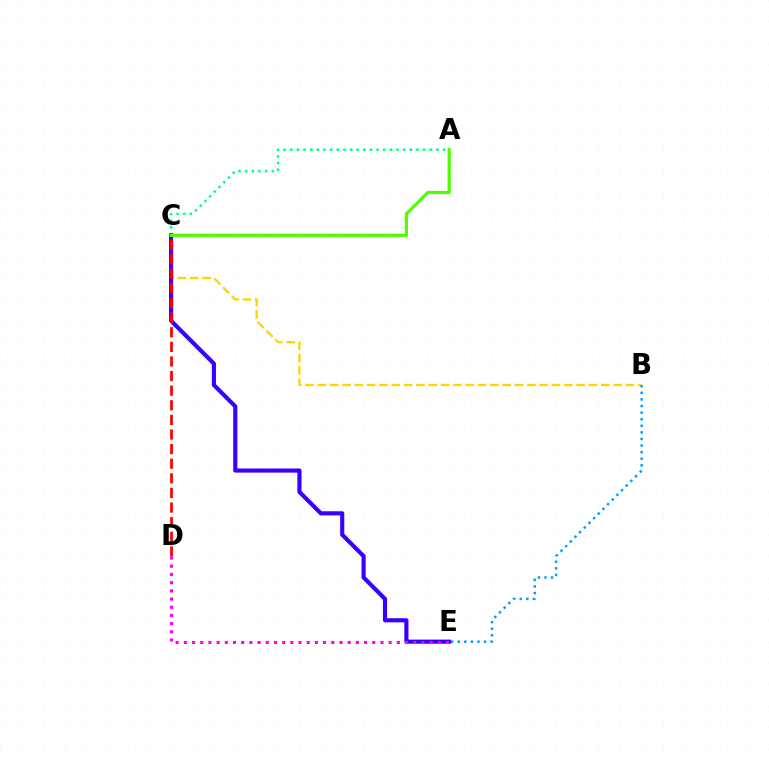{('B', 'C'): [{'color': '#ffd500', 'line_style': 'dashed', 'thickness': 1.67}], ('A', 'C'): [{'color': '#00ff86', 'line_style': 'dotted', 'thickness': 1.81}, {'color': '#4fff00', 'line_style': 'solid', 'thickness': 2.33}], ('C', 'E'): [{'color': '#3700ff', 'line_style': 'solid', 'thickness': 2.98}], ('C', 'D'): [{'color': '#ff0000', 'line_style': 'dashed', 'thickness': 1.98}], ('B', 'E'): [{'color': '#009eff', 'line_style': 'dotted', 'thickness': 1.79}], ('D', 'E'): [{'color': '#ff00ed', 'line_style': 'dotted', 'thickness': 2.23}]}